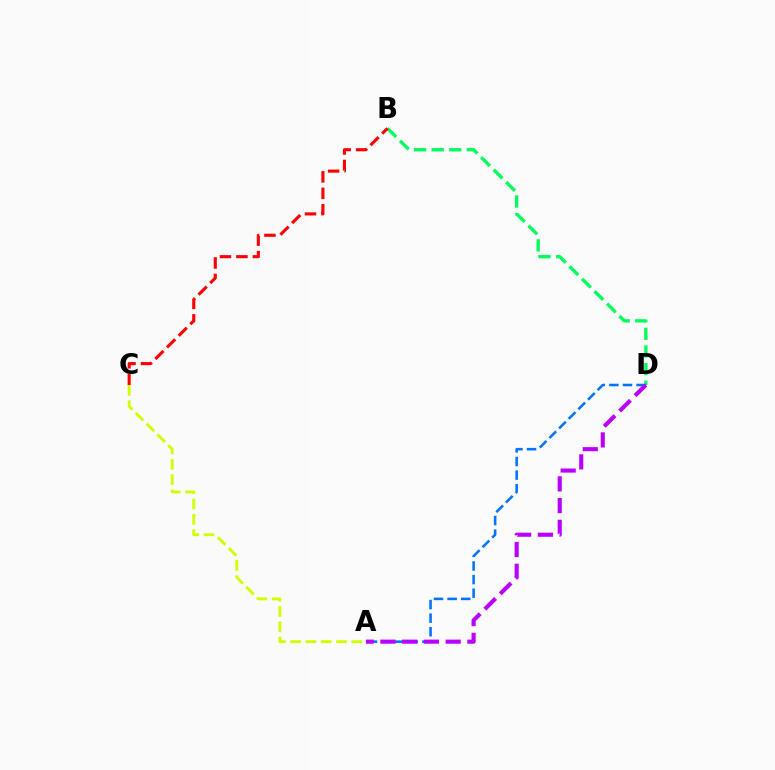{('B', 'D'): [{'color': '#00ff5c', 'line_style': 'dashed', 'thickness': 2.39}], ('B', 'C'): [{'color': '#ff0000', 'line_style': 'dashed', 'thickness': 2.24}], ('A', 'C'): [{'color': '#d1ff00', 'line_style': 'dashed', 'thickness': 2.08}], ('A', 'D'): [{'color': '#0074ff', 'line_style': 'dashed', 'thickness': 1.85}, {'color': '#b900ff', 'line_style': 'dashed', 'thickness': 2.95}]}